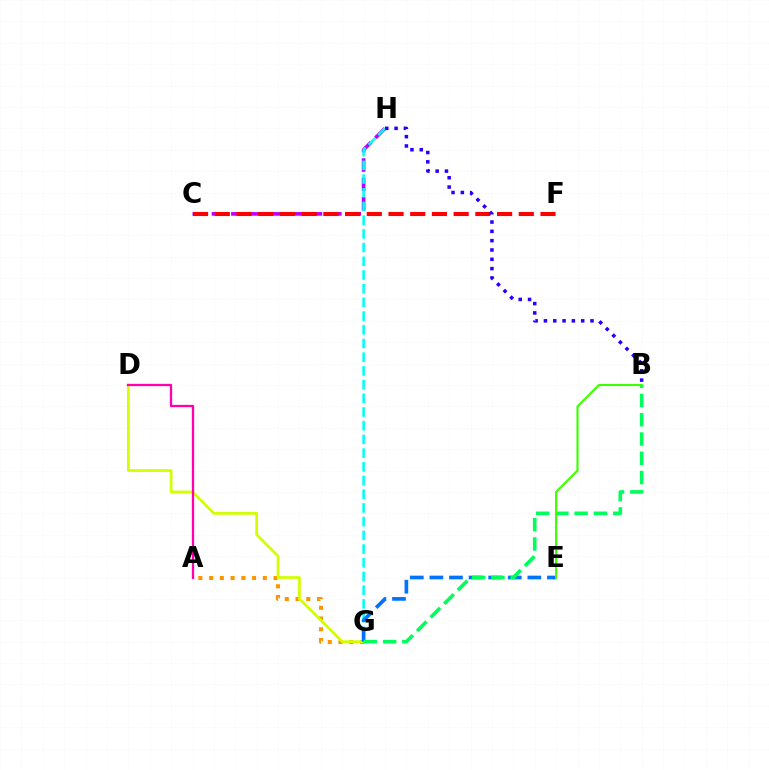{('A', 'G'): [{'color': '#ff9400', 'line_style': 'dotted', 'thickness': 2.92}], ('D', 'G'): [{'color': '#d1ff00', 'line_style': 'solid', 'thickness': 1.97}], ('C', 'H'): [{'color': '#b900ff', 'line_style': 'dashed', 'thickness': 2.64}], ('C', 'F'): [{'color': '#ff0000', 'line_style': 'dashed', 'thickness': 2.95}], ('G', 'H'): [{'color': '#00fff6', 'line_style': 'dashed', 'thickness': 1.86}], ('E', 'G'): [{'color': '#0074ff', 'line_style': 'dashed', 'thickness': 2.66}], ('B', 'G'): [{'color': '#00ff5c', 'line_style': 'dashed', 'thickness': 2.62}], ('B', 'H'): [{'color': '#2500ff', 'line_style': 'dotted', 'thickness': 2.53}], ('A', 'D'): [{'color': '#ff00ac', 'line_style': 'solid', 'thickness': 1.65}], ('B', 'E'): [{'color': '#3dff00', 'line_style': 'solid', 'thickness': 1.54}]}